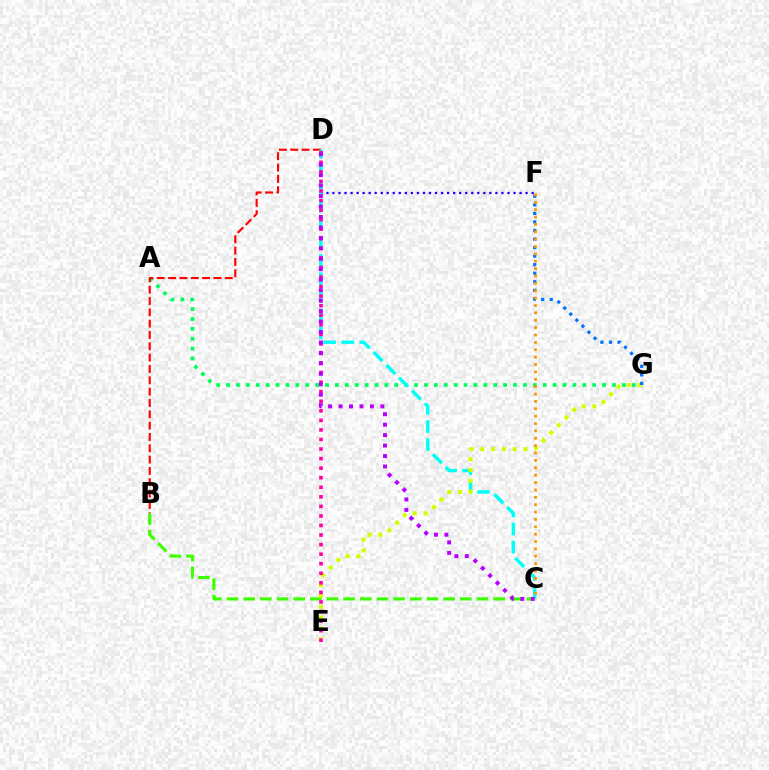{('D', 'F'): [{'color': '#2500ff', 'line_style': 'dotted', 'thickness': 1.64}], ('A', 'G'): [{'color': '#00ff5c', 'line_style': 'dotted', 'thickness': 2.69}], ('B', 'D'): [{'color': '#ff0000', 'line_style': 'dashed', 'thickness': 1.54}], ('B', 'C'): [{'color': '#3dff00', 'line_style': 'dashed', 'thickness': 2.26}], ('C', 'D'): [{'color': '#00fff6', 'line_style': 'dashed', 'thickness': 2.46}, {'color': '#b900ff', 'line_style': 'dotted', 'thickness': 2.84}], ('E', 'G'): [{'color': '#d1ff00', 'line_style': 'dotted', 'thickness': 2.94}], ('D', 'E'): [{'color': '#ff00ac', 'line_style': 'dotted', 'thickness': 2.6}], ('F', 'G'): [{'color': '#0074ff', 'line_style': 'dotted', 'thickness': 2.32}], ('C', 'F'): [{'color': '#ff9400', 'line_style': 'dotted', 'thickness': 2.0}]}